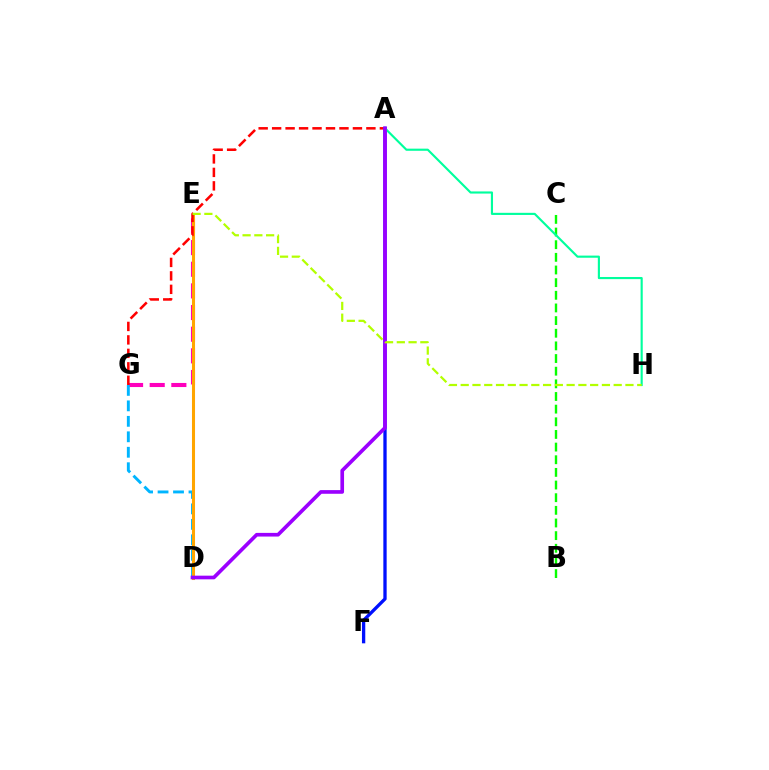{('E', 'G'): [{'color': '#ff00bd', 'line_style': 'dashed', 'thickness': 2.94}], ('D', 'G'): [{'color': '#00b5ff', 'line_style': 'dashed', 'thickness': 2.1}], ('D', 'E'): [{'color': '#ffa500', 'line_style': 'solid', 'thickness': 2.2}], ('A', 'G'): [{'color': '#ff0000', 'line_style': 'dashed', 'thickness': 1.83}], ('B', 'C'): [{'color': '#08ff00', 'line_style': 'dashed', 'thickness': 1.72}], ('A', 'F'): [{'color': '#0010ff', 'line_style': 'solid', 'thickness': 2.38}], ('A', 'H'): [{'color': '#00ff9d', 'line_style': 'solid', 'thickness': 1.54}], ('A', 'D'): [{'color': '#9b00ff', 'line_style': 'solid', 'thickness': 2.64}], ('E', 'H'): [{'color': '#b3ff00', 'line_style': 'dashed', 'thickness': 1.6}]}